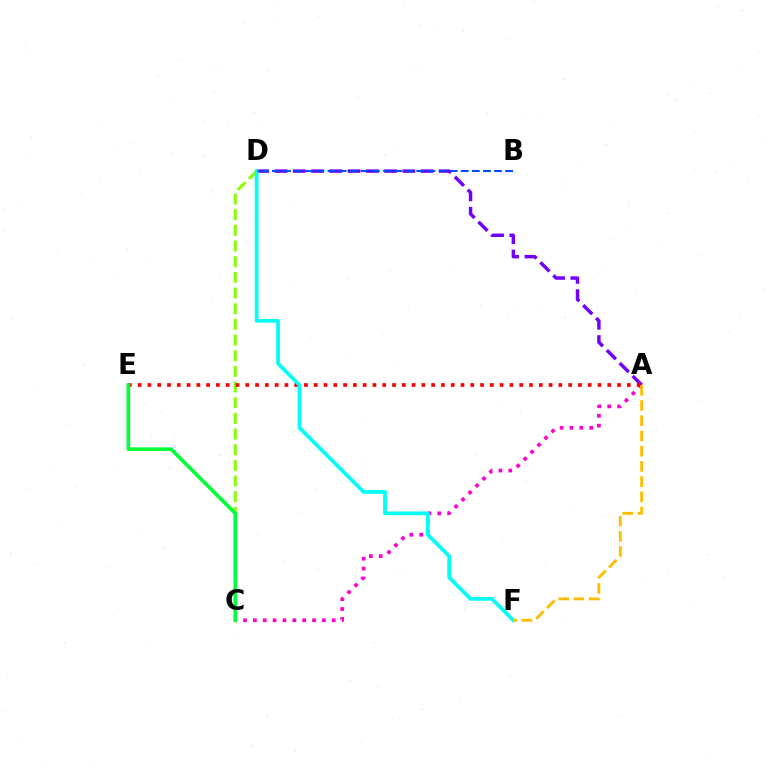{('C', 'D'): [{'color': '#84ff00', 'line_style': 'dashed', 'thickness': 2.13}], ('A', 'C'): [{'color': '#ff00cf', 'line_style': 'dotted', 'thickness': 2.68}], ('A', 'D'): [{'color': '#7200ff', 'line_style': 'dashed', 'thickness': 2.48}], ('A', 'E'): [{'color': '#ff0000', 'line_style': 'dotted', 'thickness': 2.66}], ('C', 'E'): [{'color': '#00ff39', 'line_style': 'solid', 'thickness': 2.62}], ('D', 'F'): [{'color': '#00fff6', 'line_style': 'solid', 'thickness': 2.68}], ('B', 'D'): [{'color': '#004bff', 'line_style': 'dashed', 'thickness': 1.51}], ('A', 'F'): [{'color': '#ffbd00', 'line_style': 'dashed', 'thickness': 2.07}]}